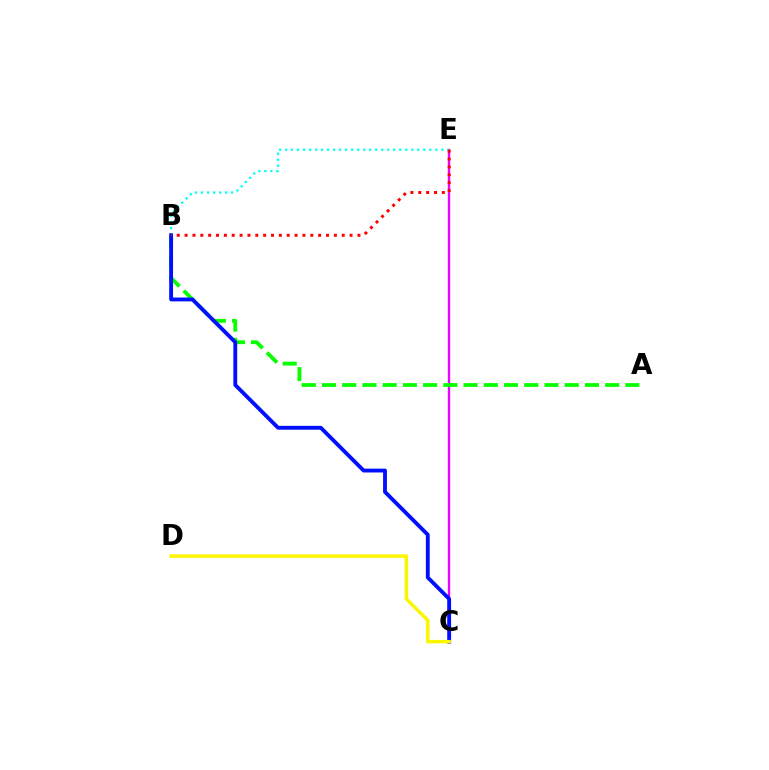{('C', 'E'): [{'color': '#ee00ff', 'line_style': 'solid', 'thickness': 1.69}], ('B', 'E'): [{'color': '#00fff6', 'line_style': 'dotted', 'thickness': 1.63}, {'color': '#ff0000', 'line_style': 'dotted', 'thickness': 2.13}], ('A', 'B'): [{'color': '#08ff00', 'line_style': 'dashed', 'thickness': 2.75}], ('B', 'C'): [{'color': '#0010ff', 'line_style': 'solid', 'thickness': 2.77}], ('C', 'D'): [{'color': '#fcf500', 'line_style': 'solid', 'thickness': 2.49}]}